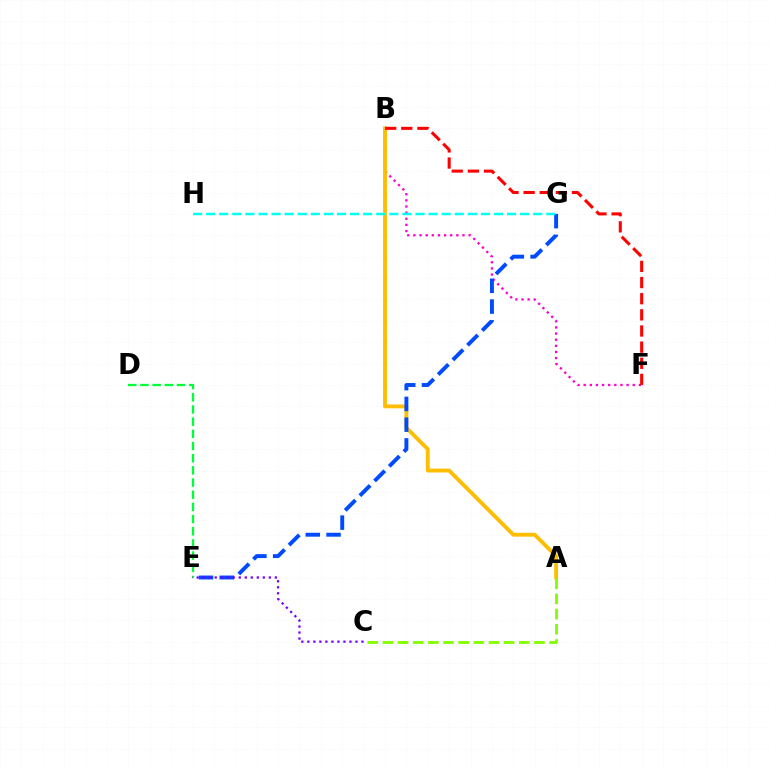{('B', 'F'): [{'color': '#ff00cf', 'line_style': 'dotted', 'thickness': 1.67}, {'color': '#ff0000', 'line_style': 'dashed', 'thickness': 2.19}], ('A', 'B'): [{'color': '#ffbd00', 'line_style': 'solid', 'thickness': 2.77}], ('A', 'C'): [{'color': '#84ff00', 'line_style': 'dashed', 'thickness': 2.06}], ('D', 'E'): [{'color': '#00ff39', 'line_style': 'dashed', 'thickness': 1.65}], ('E', 'G'): [{'color': '#004bff', 'line_style': 'dashed', 'thickness': 2.82}], ('C', 'E'): [{'color': '#7200ff', 'line_style': 'dotted', 'thickness': 1.63}], ('G', 'H'): [{'color': '#00fff6', 'line_style': 'dashed', 'thickness': 1.78}]}